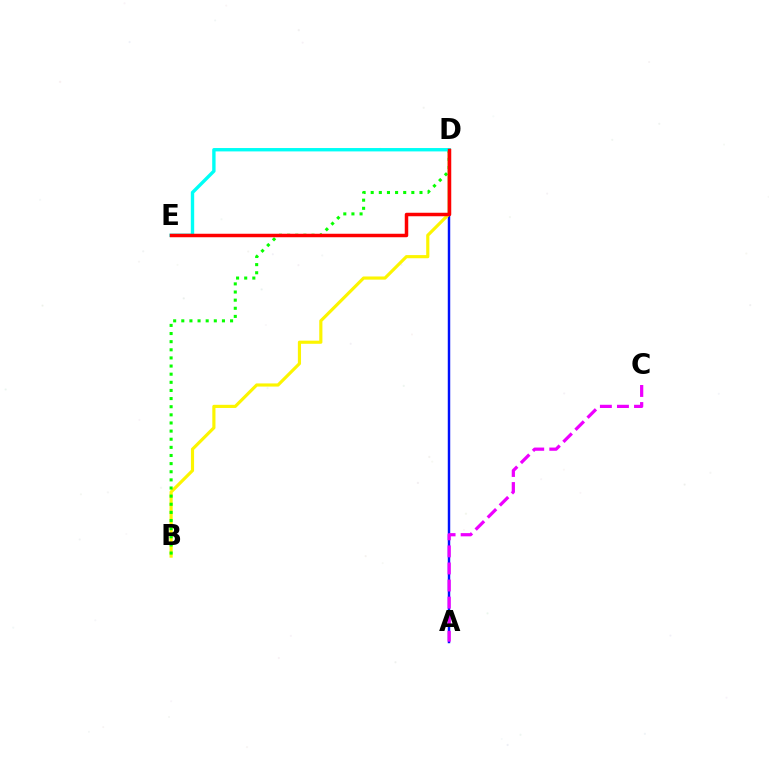{('A', 'D'): [{'color': '#0010ff', 'line_style': 'solid', 'thickness': 1.76}], ('B', 'D'): [{'color': '#fcf500', 'line_style': 'solid', 'thickness': 2.27}, {'color': '#08ff00', 'line_style': 'dotted', 'thickness': 2.21}], ('D', 'E'): [{'color': '#00fff6', 'line_style': 'solid', 'thickness': 2.43}, {'color': '#ff0000', 'line_style': 'solid', 'thickness': 2.52}], ('A', 'C'): [{'color': '#ee00ff', 'line_style': 'dashed', 'thickness': 2.32}]}